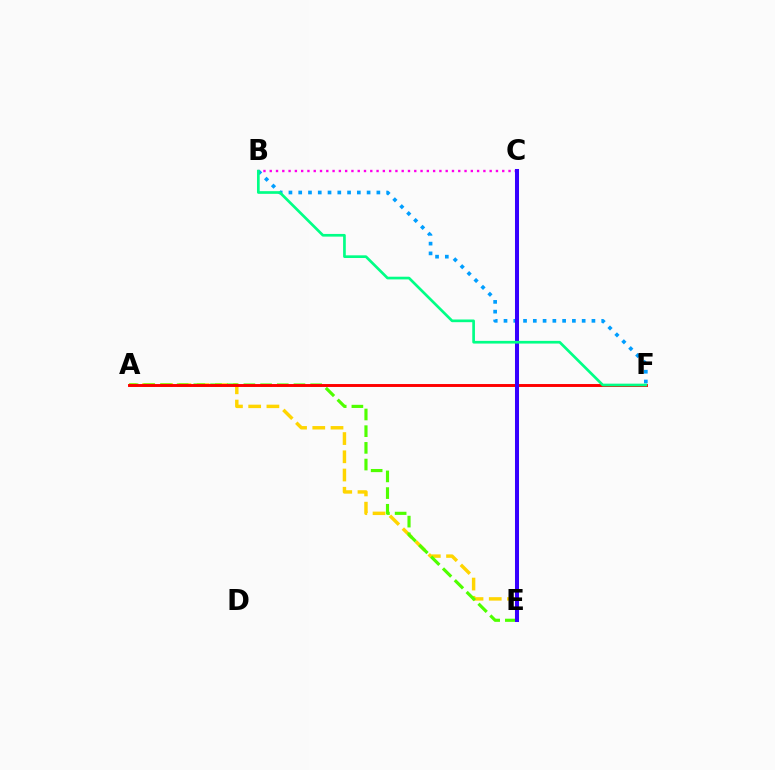{('A', 'E'): [{'color': '#ffd500', 'line_style': 'dashed', 'thickness': 2.48}, {'color': '#4fff00', 'line_style': 'dashed', 'thickness': 2.27}], ('B', 'C'): [{'color': '#ff00ed', 'line_style': 'dotted', 'thickness': 1.71}], ('B', 'F'): [{'color': '#009eff', 'line_style': 'dotted', 'thickness': 2.65}, {'color': '#00ff86', 'line_style': 'solid', 'thickness': 1.93}], ('A', 'F'): [{'color': '#ff0000', 'line_style': 'solid', 'thickness': 2.1}], ('C', 'E'): [{'color': '#3700ff', 'line_style': 'solid', 'thickness': 2.9}]}